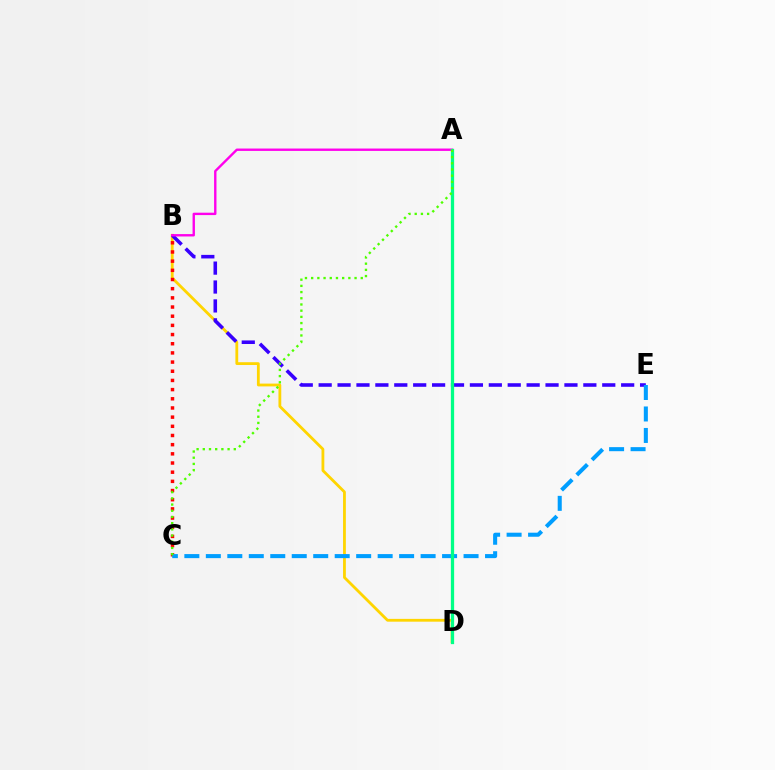{('B', 'D'): [{'color': '#ffd500', 'line_style': 'solid', 'thickness': 2.02}], ('B', 'C'): [{'color': '#ff0000', 'line_style': 'dotted', 'thickness': 2.49}], ('B', 'E'): [{'color': '#3700ff', 'line_style': 'dashed', 'thickness': 2.57}], ('C', 'E'): [{'color': '#009eff', 'line_style': 'dashed', 'thickness': 2.92}], ('A', 'B'): [{'color': '#ff00ed', 'line_style': 'solid', 'thickness': 1.71}], ('A', 'D'): [{'color': '#00ff86', 'line_style': 'solid', 'thickness': 2.35}], ('A', 'C'): [{'color': '#4fff00', 'line_style': 'dotted', 'thickness': 1.68}]}